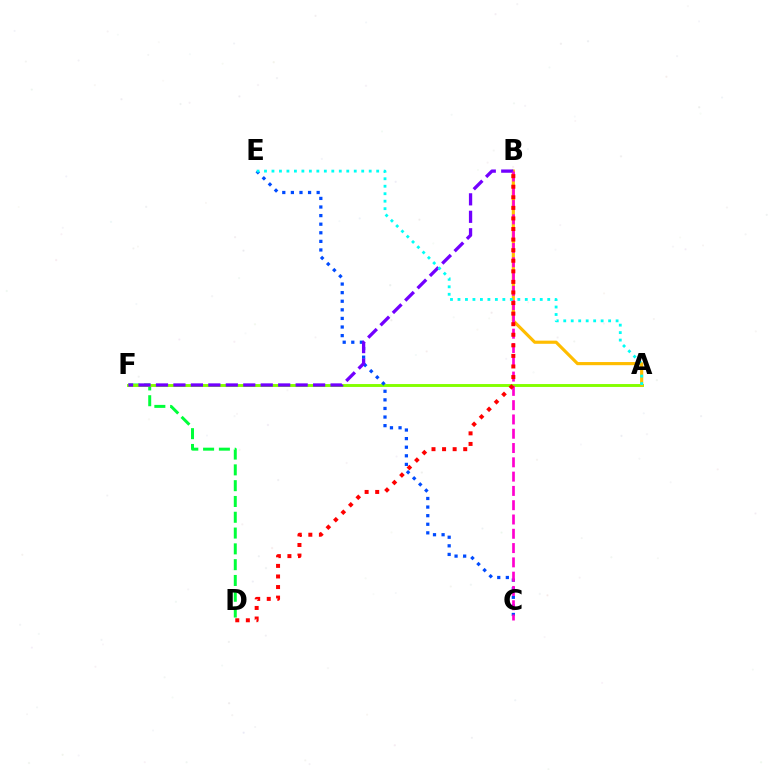{('D', 'F'): [{'color': '#00ff39', 'line_style': 'dashed', 'thickness': 2.15}], ('A', 'F'): [{'color': '#84ff00', 'line_style': 'solid', 'thickness': 2.09}], ('C', 'E'): [{'color': '#004bff', 'line_style': 'dotted', 'thickness': 2.33}], ('A', 'B'): [{'color': '#ffbd00', 'line_style': 'solid', 'thickness': 2.27}], ('B', 'F'): [{'color': '#7200ff', 'line_style': 'dashed', 'thickness': 2.37}], ('B', 'C'): [{'color': '#ff00cf', 'line_style': 'dashed', 'thickness': 1.94}], ('B', 'D'): [{'color': '#ff0000', 'line_style': 'dotted', 'thickness': 2.87}], ('A', 'E'): [{'color': '#00fff6', 'line_style': 'dotted', 'thickness': 2.03}]}